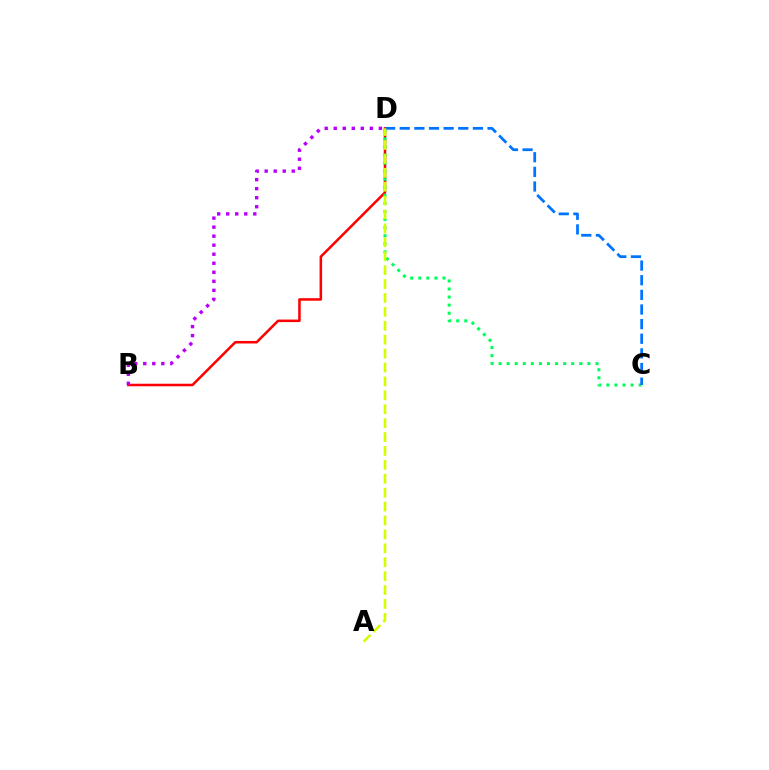{('B', 'D'): [{'color': '#ff0000', 'line_style': 'solid', 'thickness': 1.82}, {'color': '#b900ff', 'line_style': 'dotted', 'thickness': 2.45}], ('C', 'D'): [{'color': '#00ff5c', 'line_style': 'dotted', 'thickness': 2.19}, {'color': '#0074ff', 'line_style': 'dashed', 'thickness': 1.99}], ('A', 'D'): [{'color': '#d1ff00', 'line_style': 'dashed', 'thickness': 1.89}]}